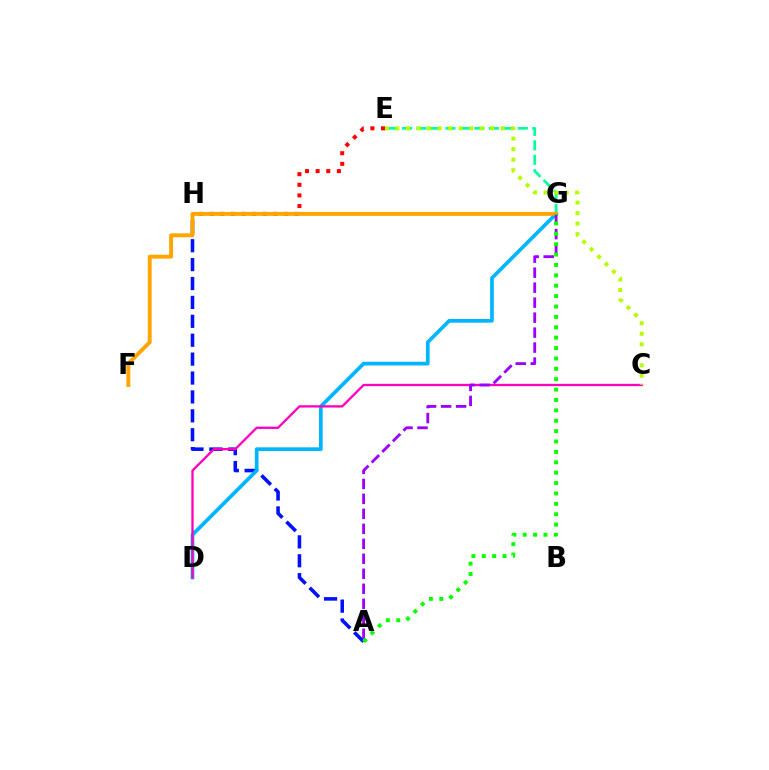{('E', 'H'): [{'color': '#ff0000', 'line_style': 'dotted', 'thickness': 2.89}], ('A', 'H'): [{'color': '#0010ff', 'line_style': 'dashed', 'thickness': 2.57}], ('D', 'G'): [{'color': '#00b5ff', 'line_style': 'solid', 'thickness': 2.67}], ('C', 'D'): [{'color': '#ff00bd', 'line_style': 'solid', 'thickness': 1.66}], ('E', 'G'): [{'color': '#00ff9d', 'line_style': 'dashed', 'thickness': 1.97}], ('C', 'E'): [{'color': '#b3ff00', 'line_style': 'dotted', 'thickness': 2.86}], ('F', 'G'): [{'color': '#ffa500', 'line_style': 'solid', 'thickness': 2.82}], ('A', 'G'): [{'color': '#9b00ff', 'line_style': 'dashed', 'thickness': 2.04}, {'color': '#08ff00', 'line_style': 'dotted', 'thickness': 2.82}]}